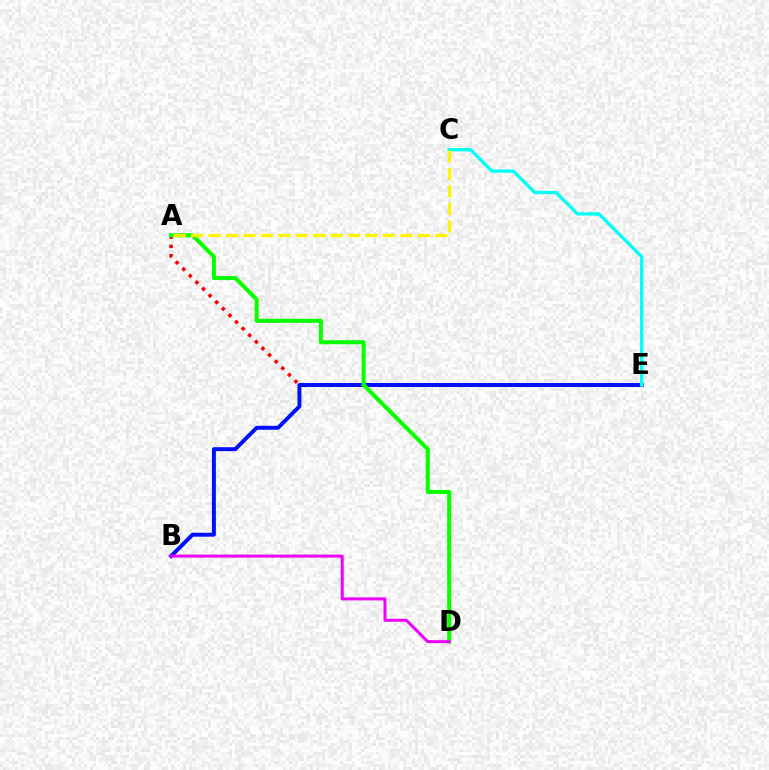{('A', 'E'): [{'color': '#ff0000', 'line_style': 'dotted', 'thickness': 2.54}], ('B', 'E'): [{'color': '#0010ff', 'line_style': 'solid', 'thickness': 2.85}], ('C', 'E'): [{'color': '#00fff6', 'line_style': 'solid', 'thickness': 2.38}], ('A', 'D'): [{'color': '#08ff00', 'line_style': 'solid', 'thickness': 2.91}], ('B', 'D'): [{'color': '#ee00ff', 'line_style': 'solid', 'thickness': 2.16}], ('A', 'C'): [{'color': '#fcf500', 'line_style': 'dashed', 'thickness': 2.37}]}